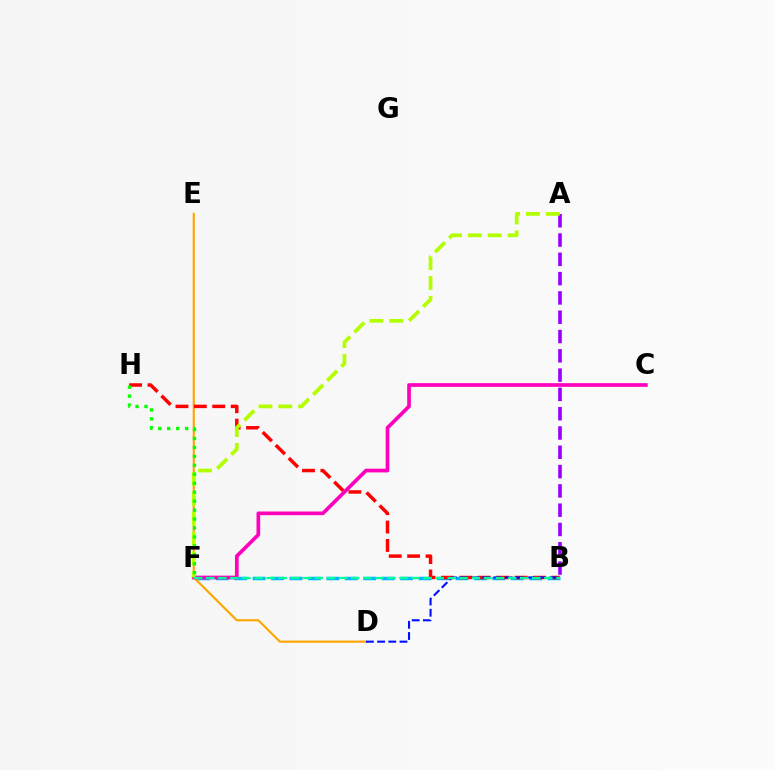{('D', 'E'): [{'color': '#ffa500', 'line_style': 'solid', 'thickness': 1.55}], ('A', 'B'): [{'color': '#9b00ff', 'line_style': 'dashed', 'thickness': 2.62}], ('B', 'F'): [{'color': '#00b5ff', 'line_style': 'dashed', 'thickness': 2.5}, {'color': '#00ff9d', 'line_style': 'dashed', 'thickness': 1.64}], ('B', 'H'): [{'color': '#ff0000', 'line_style': 'dashed', 'thickness': 2.5}], ('C', 'F'): [{'color': '#ff00bd', 'line_style': 'solid', 'thickness': 2.65}], ('B', 'D'): [{'color': '#0010ff', 'line_style': 'dashed', 'thickness': 1.52}], ('A', 'F'): [{'color': '#b3ff00', 'line_style': 'dashed', 'thickness': 2.7}], ('F', 'H'): [{'color': '#08ff00', 'line_style': 'dotted', 'thickness': 2.43}]}